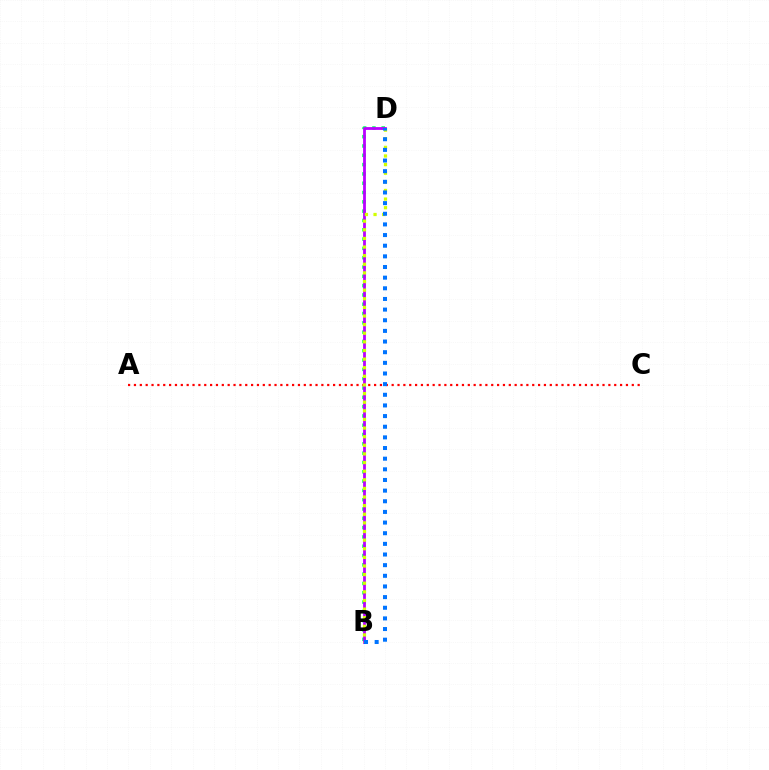{('B', 'D'): [{'color': '#00ff5c', 'line_style': 'dotted', 'thickness': 2.53}, {'color': '#b900ff', 'line_style': 'solid', 'thickness': 2.01}, {'color': '#d1ff00', 'line_style': 'dotted', 'thickness': 2.34}, {'color': '#0074ff', 'line_style': 'dotted', 'thickness': 2.89}], ('A', 'C'): [{'color': '#ff0000', 'line_style': 'dotted', 'thickness': 1.59}]}